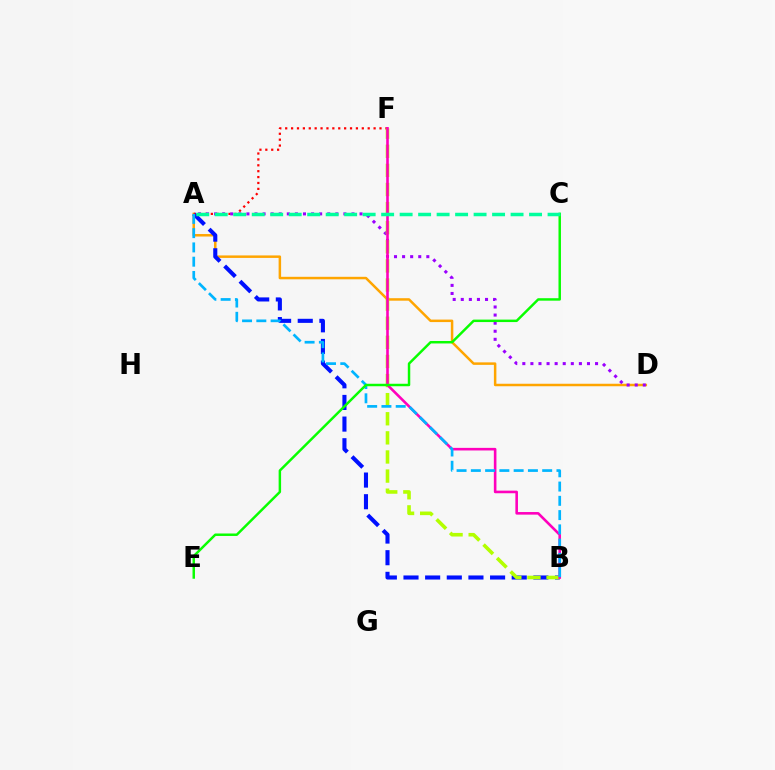{('A', 'D'): [{'color': '#ffa500', 'line_style': 'solid', 'thickness': 1.79}, {'color': '#9b00ff', 'line_style': 'dotted', 'thickness': 2.2}], ('A', 'B'): [{'color': '#0010ff', 'line_style': 'dashed', 'thickness': 2.94}, {'color': '#00b5ff', 'line_style': 'dashed', 'thickness': 1.94}], ('A', 'F'): [{'color': '#ff0000', 'line_style': 'dotted', 'thickness': 1.6}], ('B', 'F'): [{'color': '#b3ff00', 'line_style': 'dashed', 'thickness': 2.6}, {'color': '#ff00bd', 'line_style': 'solid', 'thickness': 1.87}], ('C', 'E'): [{'color': '#08ff00', 'line_style': 'solid', 'thickness': 1.78}], ('A', 'C'): [{'color': '#00ff9d', 'line_style': 'dashed', 'thickness': 2.51}]}